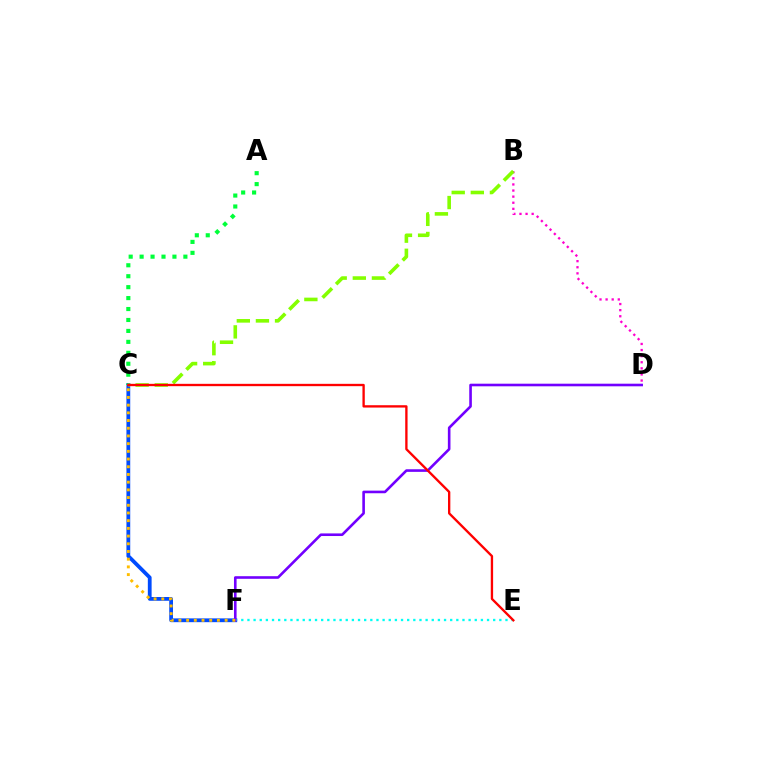{('C', 'F'): [{'color': '#004bff', 'line_style': 'solid', 'thickness': 2.72}, {'color': '#ffbd00', 'line_style': 'dotted', 'thickness': 2.09}], ('A', 'C'): [{'color': '#00ff39', 'line_style': 'dotted', 'thickness': 2.97}], ('B', 'D'): [{'color': '#ff00cf', 'line_style': 'dotted', 'thickness': 1.66}], ('B', 'C'): [{'color': '#84ff00', 'line_style': 'dashed', 'thickness': 2.6}], ('E', 'F'): [{'color': '#00fff6', 'line_style': 'dotted', 'thickness': 1.67}], ('D', 'F'): [{'color': '#7200ff', 'line_style': 'solid', 'thickness': 1.88}], ('C', 'E'): [{'color': '#ff0000', 'line_style': 'solid', 'thickness': 1.68}]}